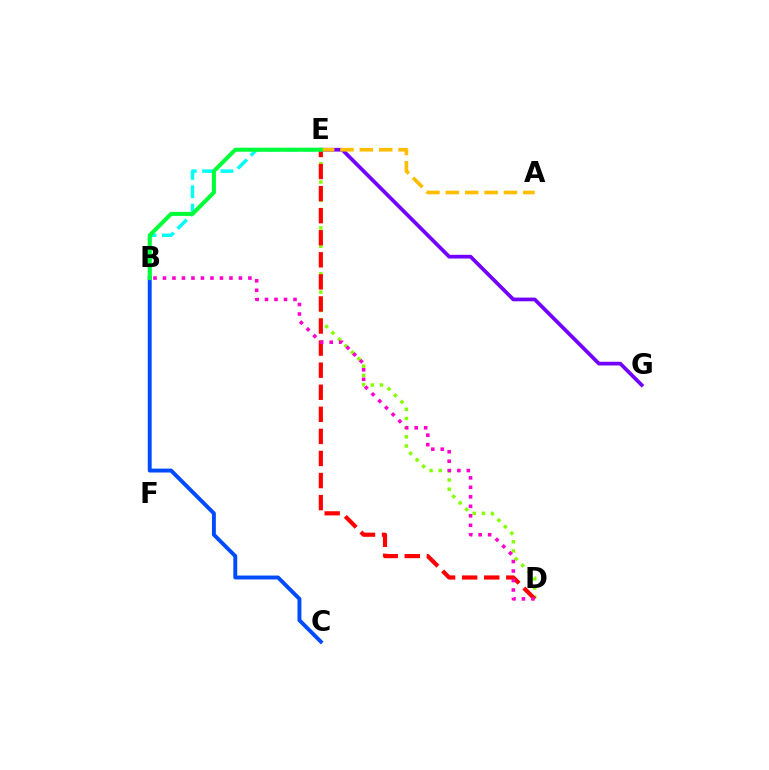{('D', 'E'): [{'color': '#84ff00', 'line_style': 'dotted', 'thickness': 2.49}, {'color': '#ff0000', 'line_style': 'dashed', 'thickness': 3.0}], ('B', 'E'): [{'color': '#00fff6', 'line_style': 'dashed', 'thickness': 2.49}, {'color': '#00ff39', 'line_style': 'solid', 'thickness': 2.93}], ('B', 'C'): [{'color': '#004bff', 'line_style': 'solid', 'thickness': 2.81}], ('E', 'G'): [{'color': '#7200ff', 'line_style': 'solid', 'thickness': 2.67}], ('A', 'E'): [{'color': '#ffbd00', 'line_style': 'dashed', 'thickness': 2.63}], ('B', 'D'): [{'color': '#ff00cf', 'line_style': 'dotted', 'thickness': 2.58}]}